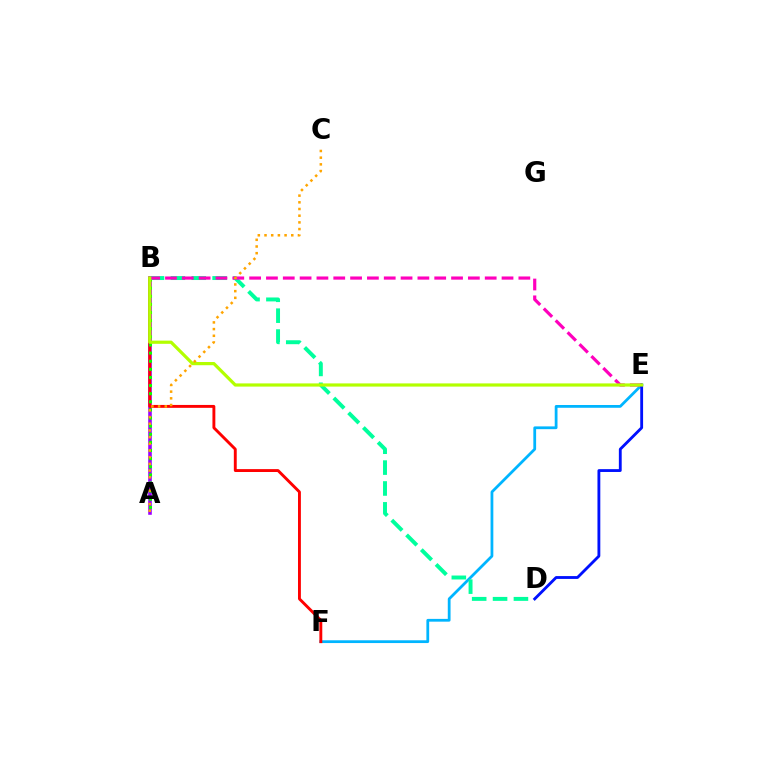{('E', 'F'): [{'color': '#00b5ff', 'line_style': 'solid', 'thickness': 2.0}], ('A', 'B'): [{'color': '#9b00ff', 'line_style': 'solid', 'thickness': 2.58}, {'color': '#08ff00', 'line_style': 'dotted', 'thickness': 2.21}], ('B', 'F'): [{'color': '#ff0000', 'line_style': 'solid', 'thickness': 2.08}], ('B', 'D'): [{'color': '#00ff9d', 'line_style': 'dashed', 'thickness': 2.84}], ('B', 'E'): [{'color': '#ff00bd', 'line_style': 'dashed', 'thickness': 2.29}, {'color': '#b3ff00', 'line_style': 'solid', 'thickness': 2.3}], ('D', 'E'): [{'color': '#0010ff', 'line_style': 'solid', 'thickness': 2.04}], ('A', 'C'): [{'color': '#ffa500', 'line_style': 'dotted', 'thickness': 1.82}]}